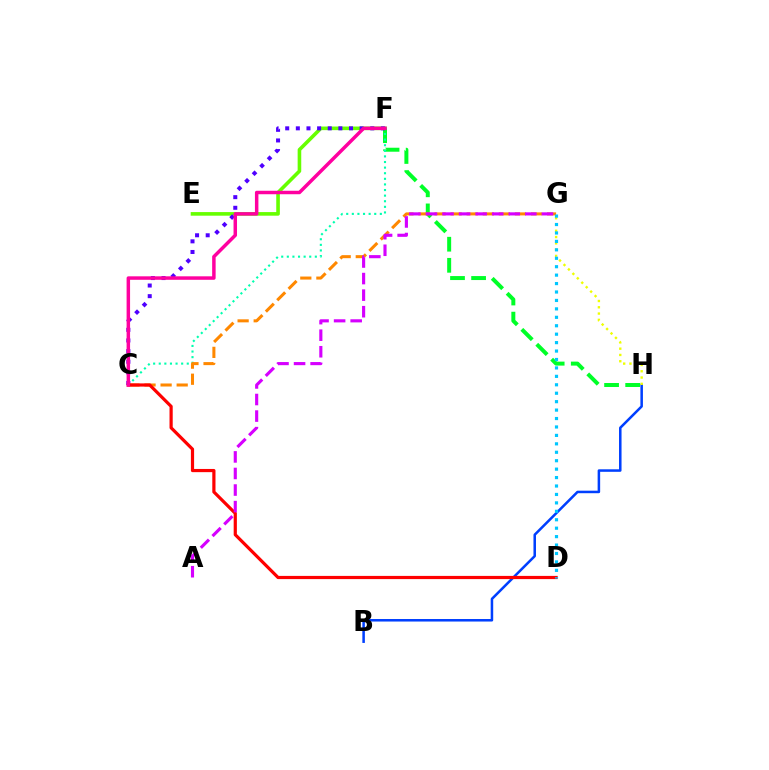{('E', 'F'): [{'color': '#66ff00', 'line_style': 'solid', 'thickness': 2.59}], ('B', 'H'): [{'color': '#003fff', 'line_style': 'solid', 'thickness': 1.82}], ('G', 'H'): [{'color': '#eeff00', 'line_style': 'dotted', 'thickness': 1.71}], ('F', 'H'): [{'color': '#00ff27', 'line_style': 'dashed', 'thickness': 2.87}], ('C', 'F'): [{'color': '#00ffaf', 'line_style': 'dotted', 'thickness': 1.52}, {'color': '#4f00ff', 'line_style': 'dotted', 'thickness': 2.89}, {'color': '#ff00a0', 'line_style': 'solid', 'thickness': 2.5}], ('C', 'G'): [{'color': '#ff8800', 'line_style': 'dashed', 'thickness': 2.18}], ('C', 'D'): [{'color': '#ff0000', 'line_style': 'solid', 'thickness': 2.3}], ('D', 'G'): [{'color': '#00c7ff', 'line_style': 'dotted', 'thickness': 2.29}], ('A', 'G'): [{'color': '#d600ff', 'line_style': 'dashed', 'thickness': 2.25}]}